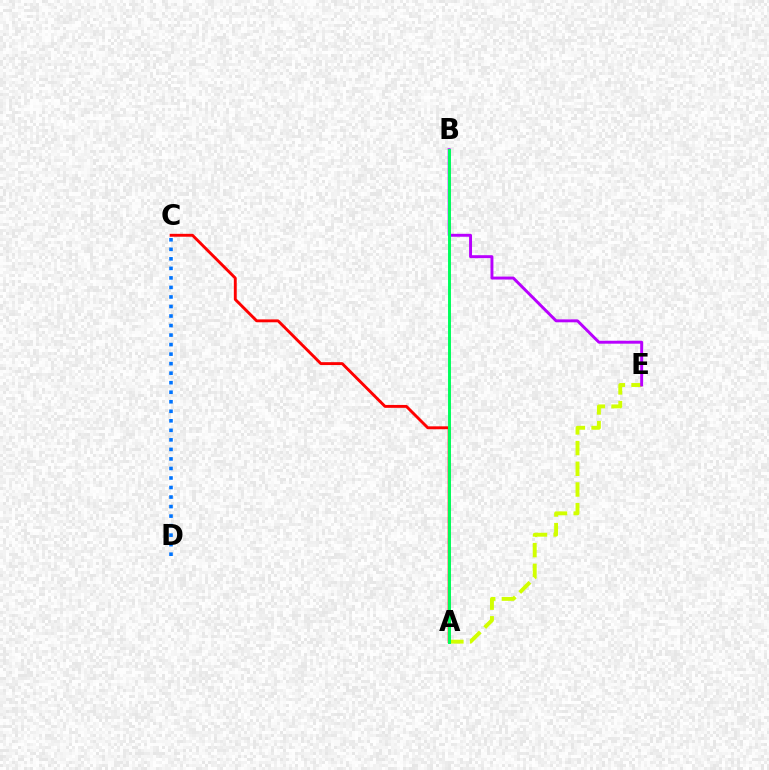{('A', 'E'): [{'color': '#d1ff00', 'line_style': 'dashed', 'thickness': 2.81}], ('C', 'D'): [{'color': '#0074ff', 'line_style': 'dotted', 'thickness': 2.59}], ('B', 'E'): [{'color': '#b900ff', 'line_style': 'solid', 'thickness': 2.11}], ('A', 'C'): [{'color': '#ff0000', 'line_style': 'solid', 'thickness': 2.08}], ('A', 'B'): [{'color': '#00ff5c', 'line_style': 'solid', 'thickness': 2.12}]}